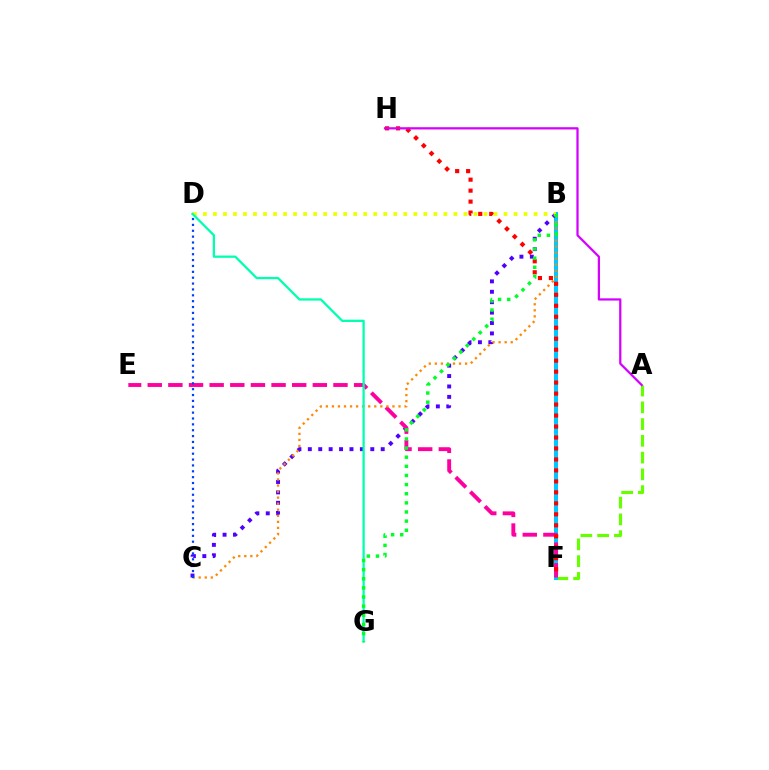{('A', 'F'): [{'color': '#66ff00', 'line_style': 'dashed', 'thickness': 2.28}], ('B', 'F'): [{'color': '#00c7ff', 'line_style': 'solid', 'thickness': 2.89}], ('B', 'C'): [{'color': '#4f00ff', 'line_style': 'dotted', 'thickness': 2.83}, {'color': '#ff8800', 'line_style': 'dotted', 'thickness': 1.64}], ('E', 'F'): [{'color': '#ff00a0', 'line_style': 'dashed', 'thickness': 2.8}], ('F', 'H'): [{'color': '#ff0000', 'line_style': 'dotted', 'thickness': 2.98}], ('B', 'D'): [{'color': '#eeff00', 'line_style': 'dotted', 'thickness': 2.72}], ('A', 'H'): [{'color': '#d600ff', 'line_style': 'solid', 'thickness': 1.61}], ('C', 'D'): [{'color': '#003fff', 'line_style': 'dotted', 'thickness': 1.59}], ('D', 'G'): [{'color': '#00ffaf', 'line_style': 'solid', 'thickness': 1.64}], ('B', 'G'): [{'color': '#00ff27', 'line_style': 'dotted', 'thickness': 2.48}]}